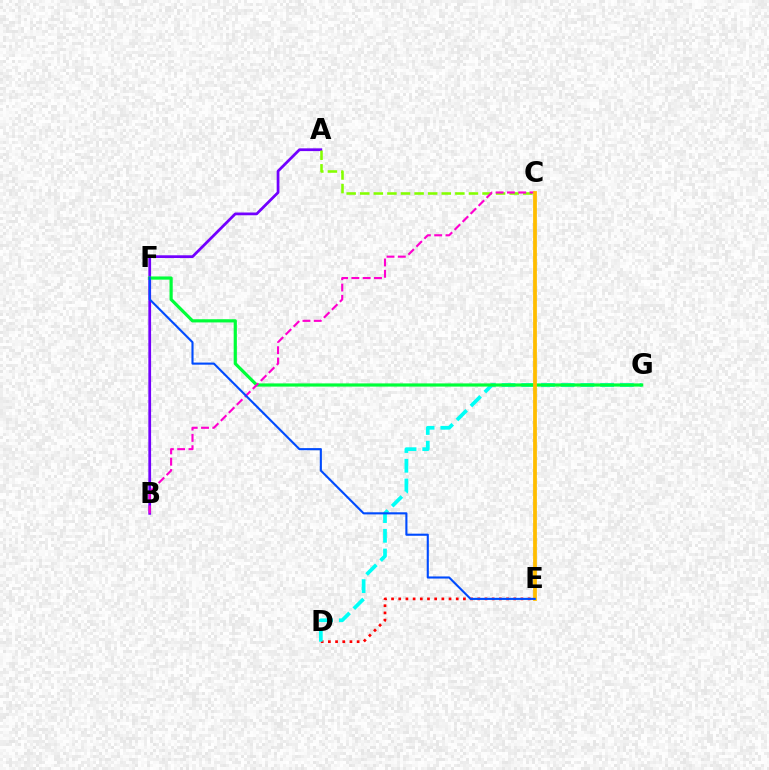{('D', 'E'): [{'color': '#ff0000', 'line_style': 'dotted', 'thickness': 1.95}], ('A', 'B'): [{'color': '#7200ff', 'line_style': 'solid', 'thickness': 1.98}], ('D', 'G'): [{'color': '#00fff6', 'line_style': 'dashed', 'thickness': 2.68}], ('F', 'G'): [{'color': '#00ff39', 'line_style': 'solid', 'thickness': 2.3}], ('A', 'C'): [{'color': '#84ff00', 'line_style': 'dashed', 'thickness': 1.85}], ('B', 'C'): [{'color': '#ff00cf', 'line_style': 'dashed', 'thickness': 1.54}], ('C', 'E'): [{'color': '#ffbd00', 'line_style': 'solid', 'thickness': 2.72}], ('E', 'F'): [{'color': '#004bff', 'line_style': 'solid', 'thickness': 1.52}]}